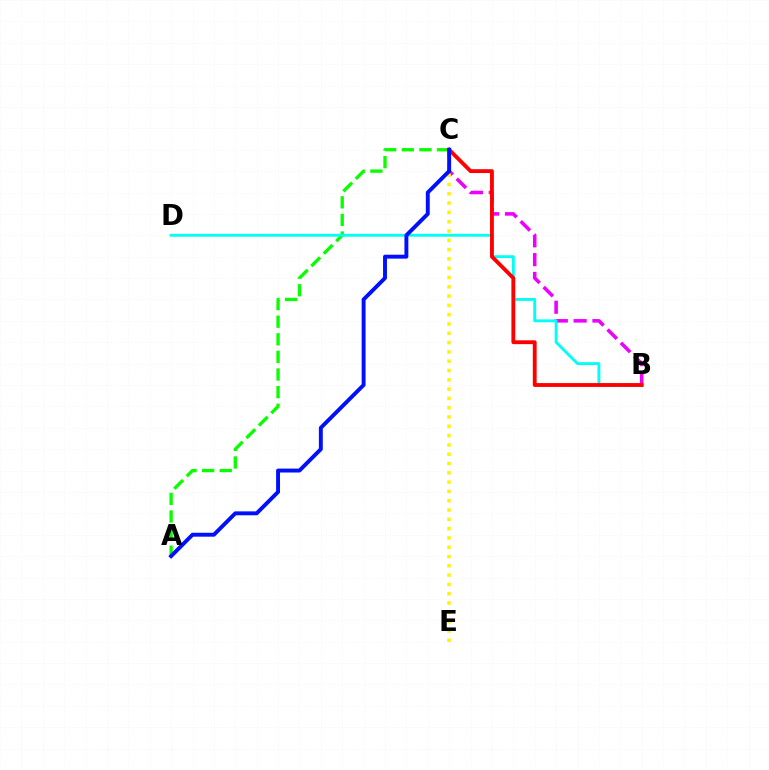{('B', 'C'): [{'color': '#ee00ff', 'line_style': 'dashed', 'thickness': 2.56}, {'color': '#ff0000', 'line_style': 'solid', 'thickness': 2.76}], ('C', 'E'): [{'color': '#fcf500', 'line_style': 'dotted', 'thickness': 2.53}], ('A', 'C'): [{'color': '#08ff00', 'line_style': 'dashed', 'thickness': 2.39}, {'color': '#0010ff', 'line_style': 'solid', 'thickness': 2.82}], ('B', 'D'): [{'color': '#00fff6', 'line_style': 'solid', 'thickness': 2.08}]}